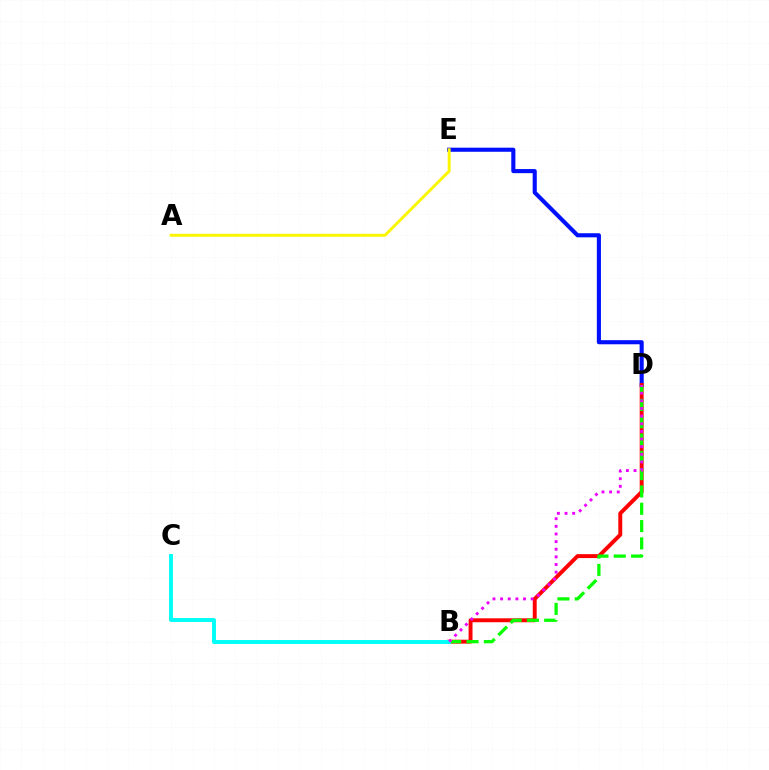{('D', 'E'): [{'color': '#0010ff', 'line_style': 'solid', 'thickness': 2.95}], ('B', 'D'): [{'color': '#ff0000', 'line_style': 'solid', 'thickness': 2.83}, {'color': '#08ff00', 'line_style': 'dashed', 'thickness': 2.35}, {'color': '#ee00ff', 'line_style': 'dotted', 'thickness': 2.07}], ('B', 'C'): [{'color': '#00fff6', 'line_style': 'solid', 'thickness': 2.81}], ('A', 'E'): [{'color': '#fcf500', 'line_style': 'solid', 'thickness': 2.12}]}